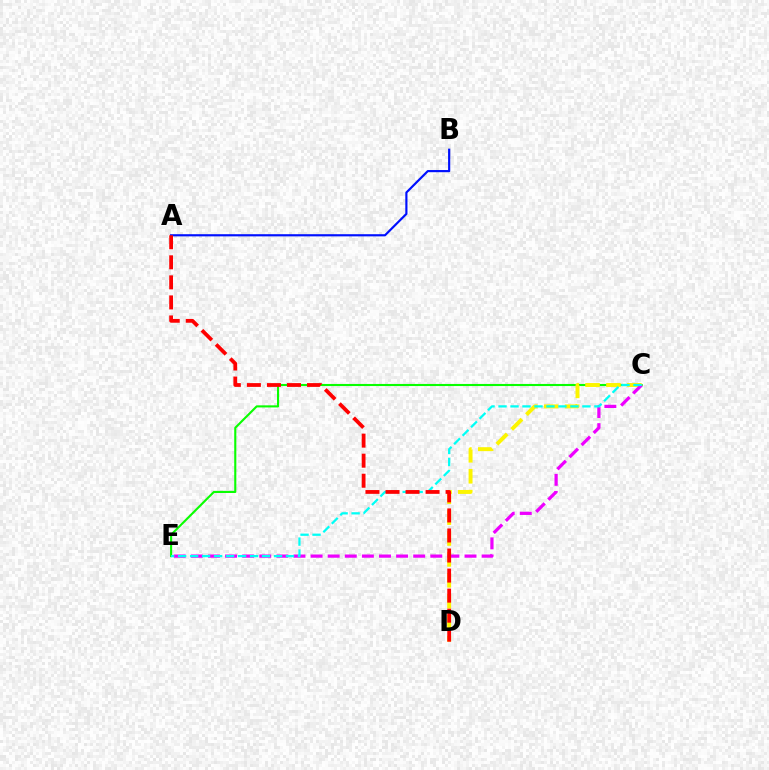{('C', 'E'): [{'color': '#08ff00', 'line_style': 'solid', 'thickness': 1.51}, {'color': '#ee00ff', 'line_style': 'dashed', 'thickness': 2.32}, {'color': '#00fff6', 'line_style': 'dashed', 'thickness': 1.63}], ('C', 'D'): [{'color': '#fcf500', 'line_style': 'dashed', 'thickness': 2.84}], ('A', 'B'): [{'color': '#0010ff', 'line_style': 'solid', 'thickness': 1.56}], ('A', 'D'): [{'color': '#ff0000', 'line_style': 'dashed', 'thickness': 2.72}]}